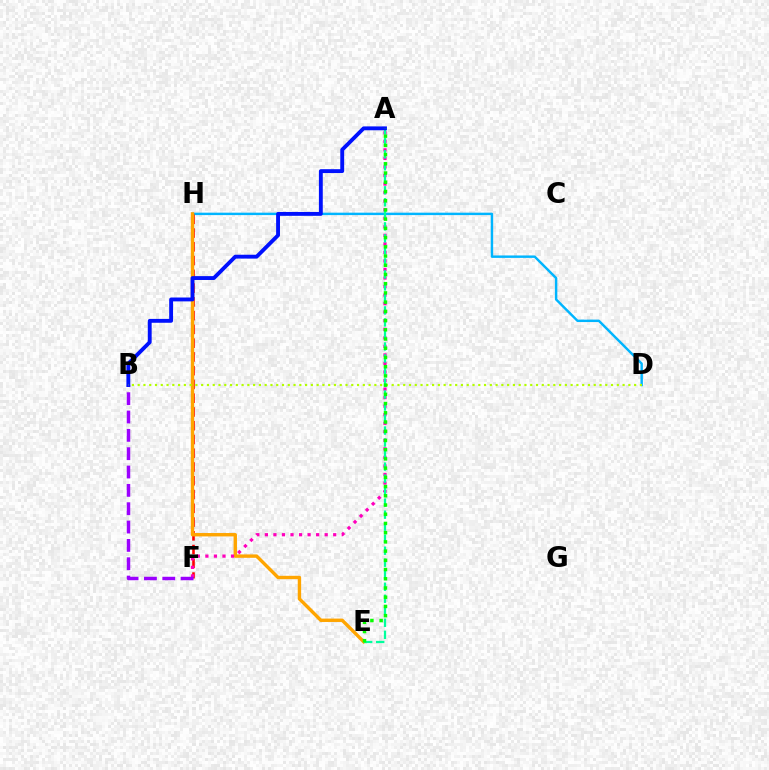{('D', 'H'): [{'color': '#00b5ff', 'line_style': 'solid', 'thickness': 1.75}], ('F', 'H'): [{'color': '#ff0000', 'line_style': 'dashed', 'thickness': 1.87}], ('E', 'H'): [{'color': '#ffa500', 'line_style': 'solid', 'thickness': 2.44}], ('A', 'F'): [{'color': '#ff00bd', 'line_style': 'dotted', 'thickness': 2.32}], ('A', 'E'): [{'color': '#00ff9d', 'line_style': 'dashed', 'thickness': 1.63}, {'color': '#08ff00', 'line_style': 'dotted', 'thickness': 2.51}], ('B', 'F'): [{'color': '#9b00ff', 'line_style': 'dashed', 'thickness': 2.49}], ('A', 'B'): [{'color': '#0010ff', 'line_style': 'solid', 'thickness': 2.78}], ('B', 'D'): [{'color': '#b3ff00', 'line_style': 'dotted', 'thickness': 1.57}]}